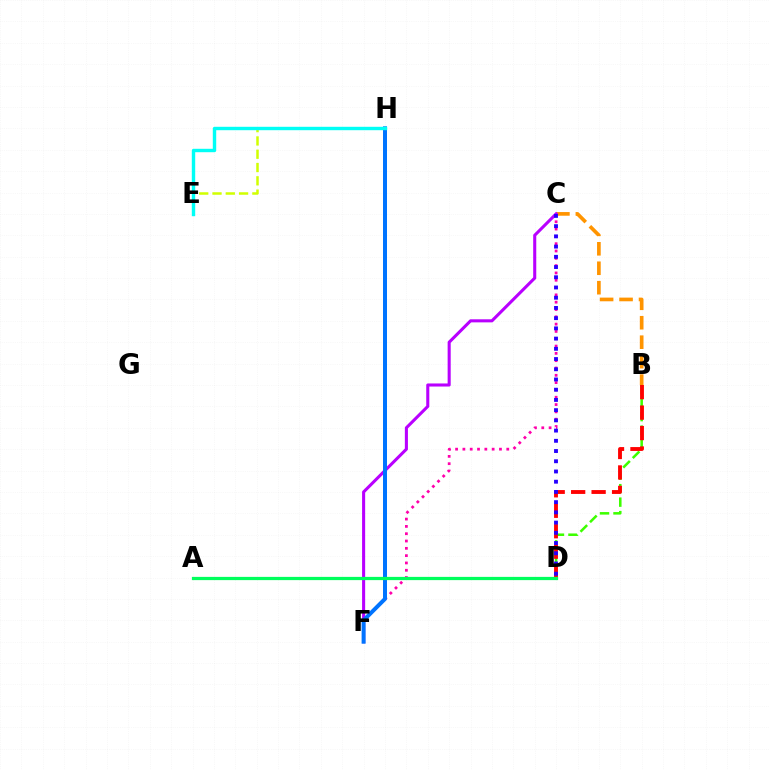{('B', 'D'): [{'color': '#3dff00', 'line_style': 'dashed', 'thickness': 1.83}, {'color': '#ff0000', 'line_style': 'dashed', 'thickness': 2.78}], ('E', 'H'): [{'color': '#d1ff00', 'line_style': 'dashed', 'thickness': 1.81}, {'color': '#00fff6', 'line_style': 'solid', 'thickness': 2.45}], ('B', 'C'): [{'color': '#ff9400', 'line_style': 'dashed', 'thickness': 2.64}], ('C', 'F'): [{'color': '#ff00ac', 'line_style': 'dotted', 'thickness': 1.99}, {'color': '#b900ff', 'line_style': 'solid', 'thickness': 2.21}], ('F', 'H'): [{'color': '#0074ff', 'line_style': 'solid', 'thickness': 2.88}], ('C', 'D'): [{'color': '#2500ff', 'line_style': 'dotted', 'thickness': 2.78}], ('A', 'D'): [{'color': '#00ff5c', 'line_style': 'solid', 'thickness': 2.33}]}